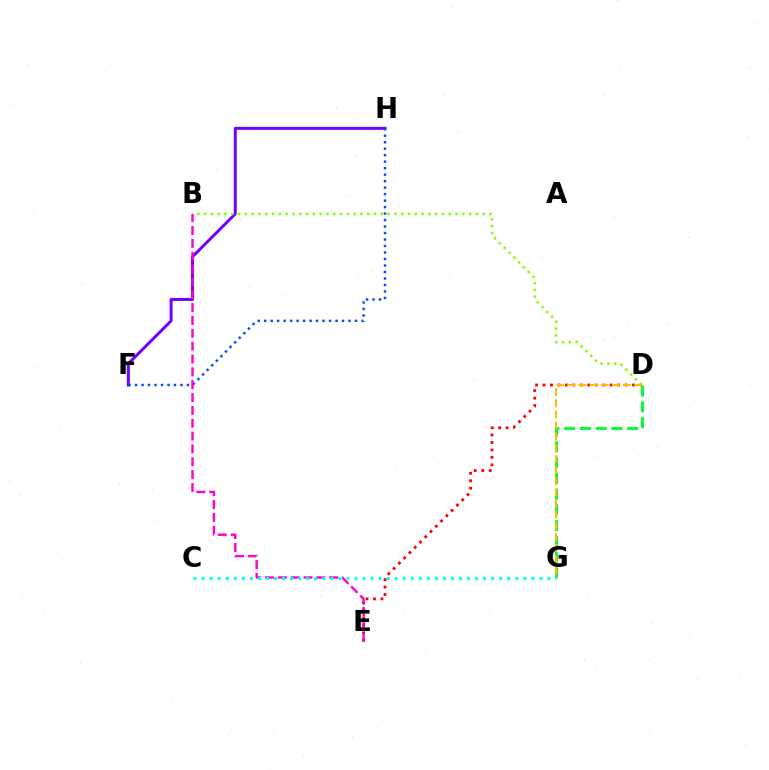{('F', 'H'): [{'color': '#7200ff', 'line_style': 'solid', 'thickness': 2.15}, {'color': '#004bff', 'line_style': 'dotted', 'thickness': 1.76}], ('D', 'E'): [{'color': '#ff0000', 'line_style': 'dotted', 'thickness': 2.03}], ('B', 'D'): [{'color': '#84ff00', 'line_style': 'dotted', 'thickness': 1.85}], ('B', 'E'): [{'color': '#ff00cf', 'line_style': 'dashed', 'thickness': 1.75}], ('C', 'G'): [{'color': '#00fff6', 'line_style': 'dotted', 'thickness': 2.19}], ('D', 'G'): [{'color': '#00ff39', 'line_style': 'dashed', 'thickness': 2.14}, {'color': '#ffbd00', 'line_style': 'dashed', 'thickness': 1.51}]}